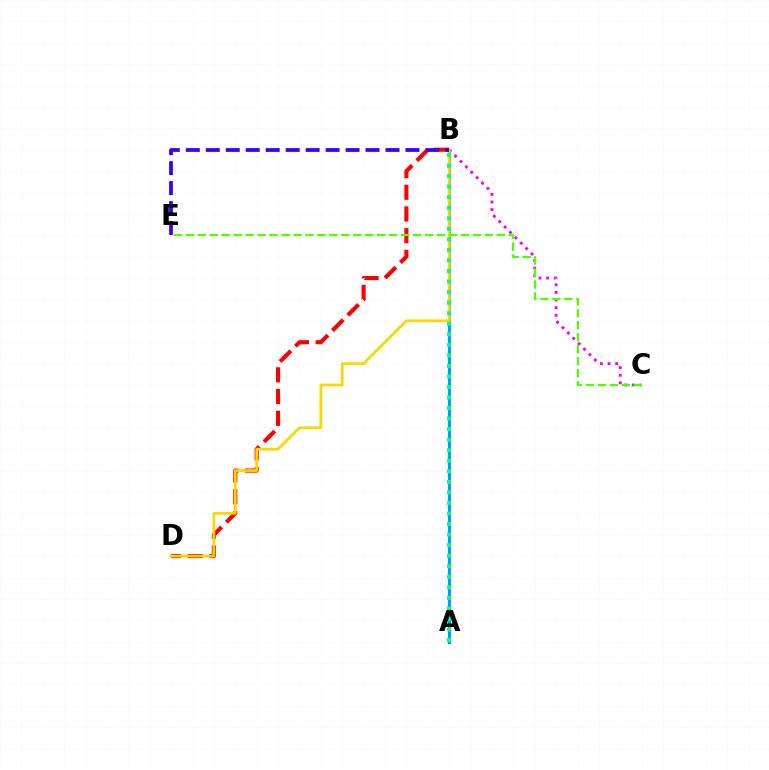{('A', 'B'): [{'color': '#009eff', 'line_style': 'solid', 'thickness': 2.15}, {'color': '#00ff86', 'line_style': 'dotted', 'thickness': 2.86}], ('B', 'C'): [{'color': '#ff00ed', 'line_style': 'dotted', 'thickness': 2.07}], ('B', 'D'): [{'color': '#ff0000', 'line_style': 'dashed', 'thickness': 2.95}, {'color': '#ffd500', 'line_style': 'solid', 'thickness': 1.97}], ('B', 'E'): [{'color': '#3700ff', 'line_style': 'dashed', 'thickness': 2.71}], ('C', 'E'): [{'color': '#4fff00', 'line_style': 'dashed', 'thickness': 1.62}]}